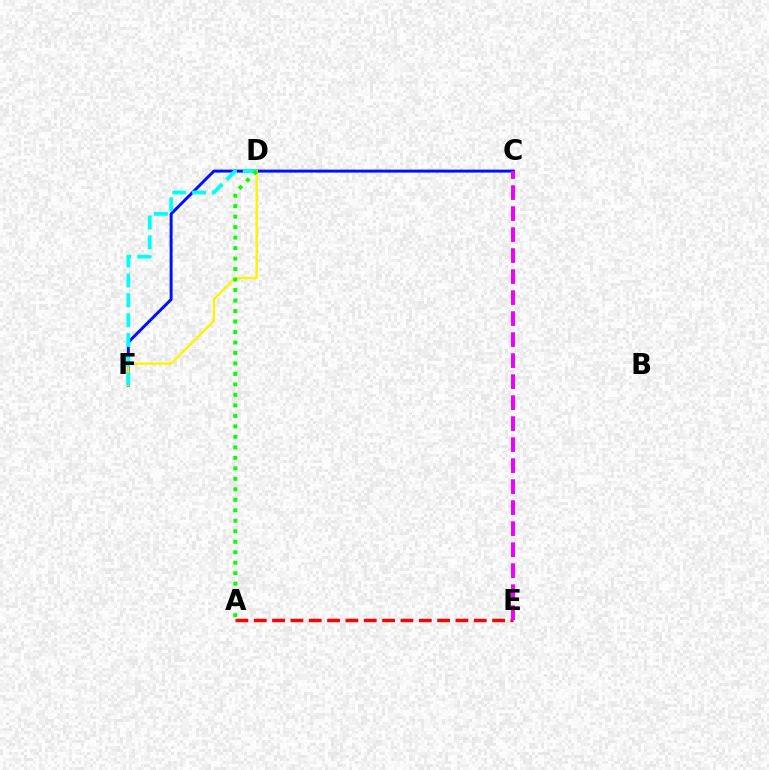{('C', 'F'): [{'color': '#0010ff', 'line_style': 'solid', 'thickness': 2.13}], ('D', 'F'): [{'color': '#fcf500', 'line_style': 'solid', 'thickness': 1.71}, {'color': '#00fff6', 'line_style': 'dashed', 'thickness': 2.7}], ('A', 'D'): [{'color': '#08ff00', 'line_style': 'dotted', 'thickness': 2.85}], ('A', 'E'): [{'color': '#ff0000', 'line_style': 'dashed', 'thickness': 2.49}], ('C', 'E'): [{'color': '#ee00ff', 'line_style': 'dashed', 'thickness': 2.85}]}